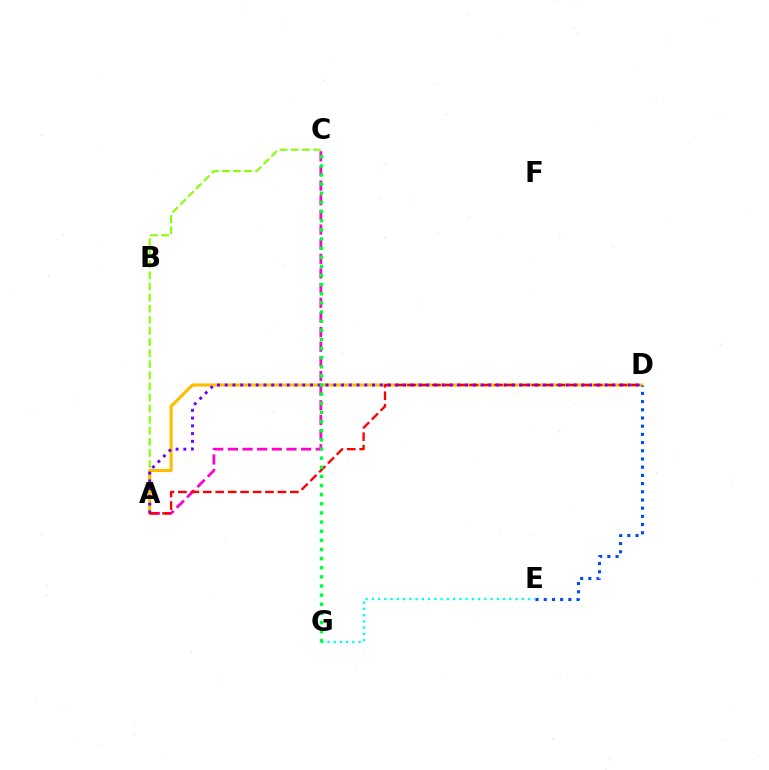{('A', 'C'): [{'color': '#84ff00', 'line_style': 'dashed', 'thickness': 1.51}, {'color': '#ff00cf', 'line_style': 'dashed', 'thickness': 1.99}], ('A', 'D'): [{'color': '#ffbd00', 'line_style': 'solid', 'thickness': 2.23}, {'color': '#ff0000', 'line_style': 'dashed', 'thickness': 1.69}, {'color': '#7200ff', 'line_style': 'dotted', 'thickness': 2.11}], ('E', 'G'): [{'color': '#00fff6', 'line_style': 'dotted', 'thickness': 1.7}], ('D', 'E'): [{'color': '#004bff', 'line_style': 'dotted', 'thickness': 2.23}], ('C', 'G'): [{'color': '#00ff39', 'line_style': 'dotted', 'thickness': 2.48}]}